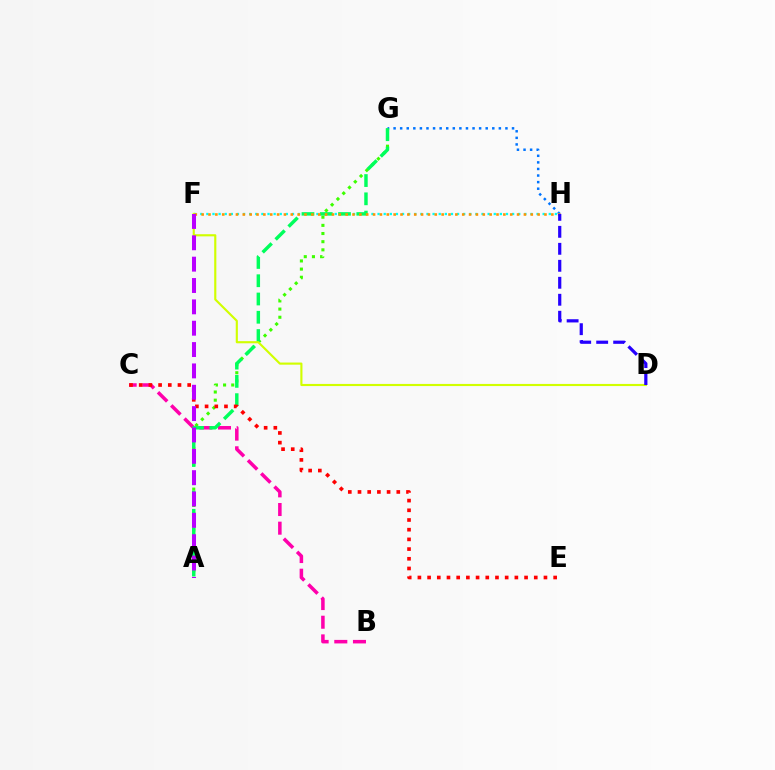{('A', 'G'): [{'color': '#3dff00', 'line_style': 'dotted', 'thickness': 2.22}, {'color': '#00ff5c', 'line_style': 'dashed', 'thickness': 2.48}], ('F', 'H'): [{'color': '#00fff6', 'line_style': 'dotted', 'thickness': 1.66}, {'color': '#ff9400', 'line_style': 'dotted', 'thickness': 1.86}], ('B', 'C'): [{'color': '#ff00ac', 'line_style': 'dashed', 'thickness': 2.54}], ('G', 'H'): [{'color': '#0074ff', 'line_style': 'dotted', 'thickness': 1.79}], ('D', 'F'): [{'color': '#d1ff00', 'line_style': 'solid', 'thickness': 1.54}], ('D', 'H'): [{'color': '#2500ff', 'line_style': 'dashed', 'thickness': 2.31}], ('C', 'E'): [{'color': '#ff0000', 'line_style': 'dotted', 'thickness': 2.63}], ('A', 'F'): [{'color': '#b900ff', 'line_style': 'dashed', 'thickness': 2.9}]}